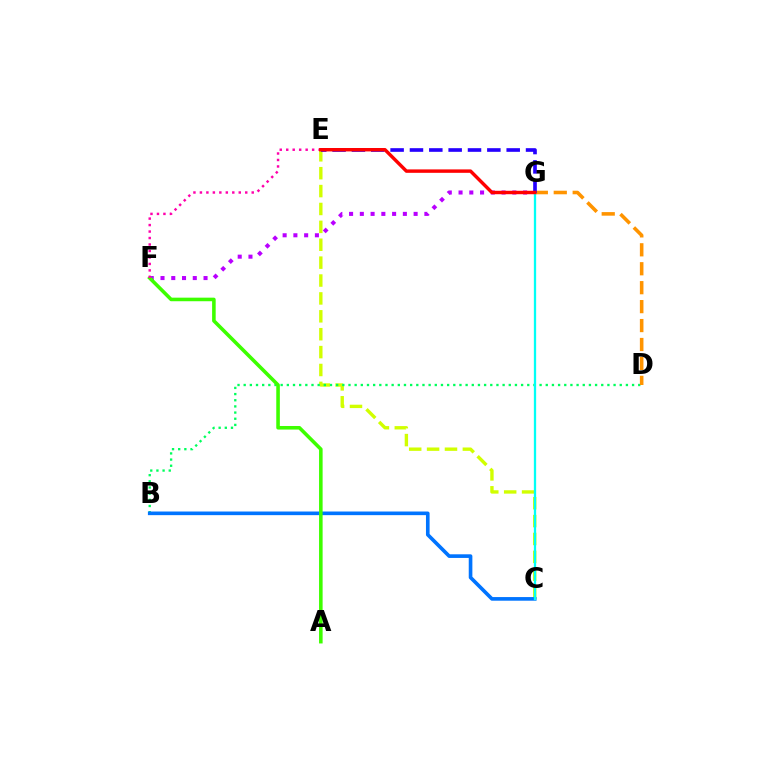{('C', 'E'): [{'color': '#d1ff00', 'line_style': 'dashed', 'thickness': 2.43}], ('F', 'G'): [{'color': '#b900ff', 'line_style': 'dotted', 'thickness': 2.92}], ('B', 'D'): [{'color': '#00ff5c', 'line_style': 'dotted', 'thickness': 1.67}], ('B', 'C'): [{'color': '#0074ff', 'line_style': 'solid', 'thickness': 2.62}], ('D', 'G'): [{'color': '#ff9400', 'line_style': 'dashed', 'thickness': 2.57}], ('A', 'F'): [{'color': '#3dff00', 'line_style': 'solid', 'thickness': 2.57}], ('C', 'G'): [{'color': '#00fff6', 'line_style': 'solid', 'thickness': 1.65}], ('E', 'F'): [{'color': '#ff00ac', 'line_style': 'dotted', 'thickness': 1.76}], ('E', 'G'): [{'color': '#2500ff', 'line_style': 'dashed', 'thickness': 2.63}, {'color': '#ff0000', 'line_style': 'solid', 'thickness': 2.47}]}